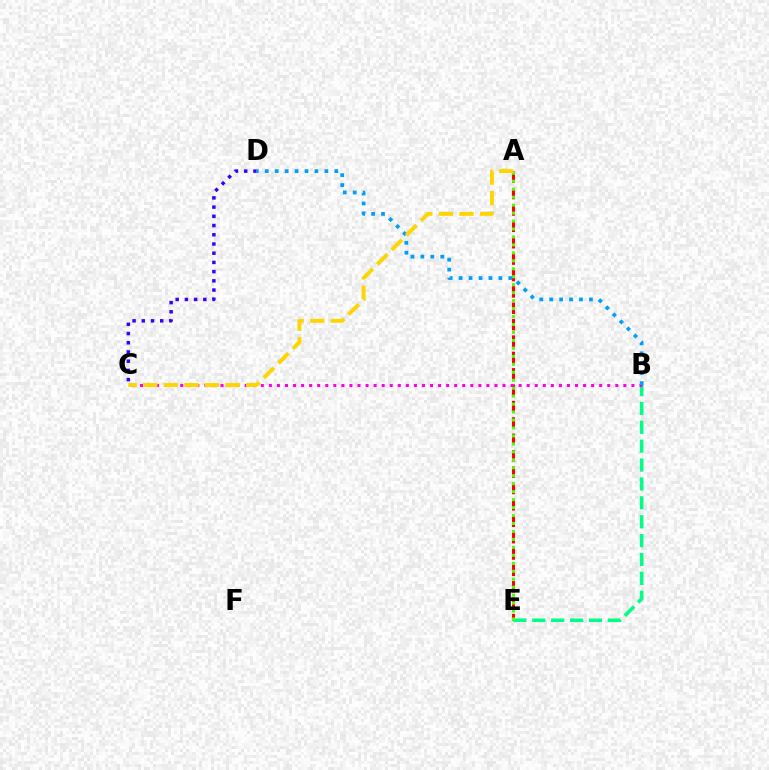{('A', 'E'): [{'color': '#ff0000', 'line_style': 'dashed', 'thickness': 2.23}, {'color': '#4fff00', 'line_style': 'dotted', 'thickness': 2.16}], ('B', 'E'): [{'color': '#00ff86', 'line_style': 'dashed', 'thickness': 2.57}], ('C', 'D'): [{'color': '#3700ff', 'line_style': 'dotted', 'thickness': 2.5}], ('B', 'C'): [{'color': '#ff00ed', 'line_style': 'dotted', 'thickness': 2.19}], ('B', 'D'): [{'color': '#009eff', 'line_style': 'dotted', 'thickness': 2.7}], ('A', 'C'): [{'color': '#ffd500', 'line_style': 'dashed', 'thickness': 2.8}]}